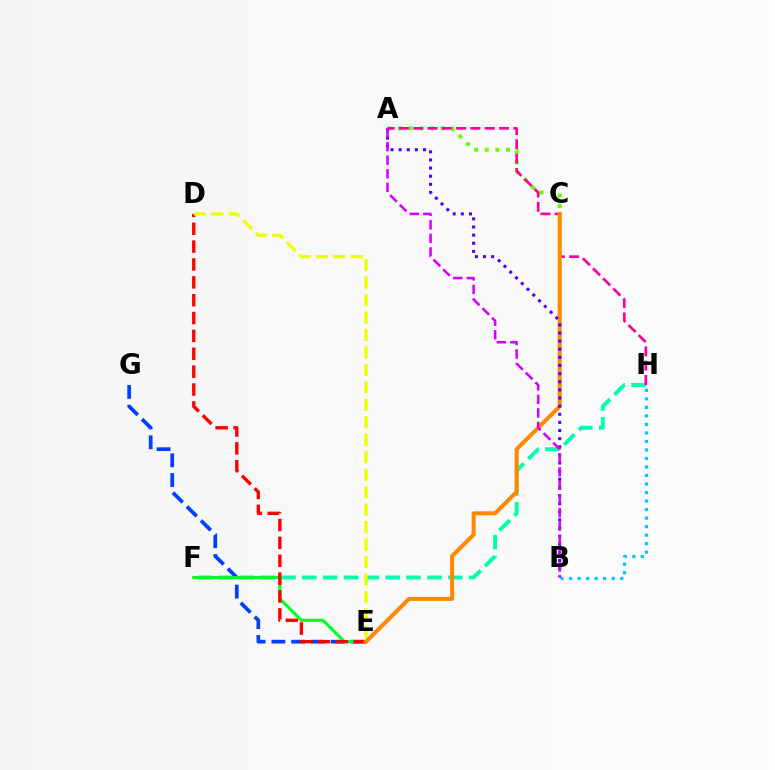{('F', 'H'): [{'color': '#00ffaf', 'line_style': 'dashed', 'thickness': 2.83}], ('A', 'C'): [{'color': '#66ff00', 'line_style': 'dotted', 'thickness': 2.88}], ('A', 'H'): [{'color': '#ff00a0', 'line_style': 'dashed', 'thickness': 1.94}], ('E', 'G'): [{'color': '#003fff', 'line_style': 'dashed', 'thickness': 2.69}], ('E', 'F'): [{'color': '#00ff27', 'line_style': 'solid', 'thickness': 2.22}], ('D', 'E'): [{'color': '#ff0000', 'line_style': 'dashed', 'thickness': 2.43}, {'color': '#eeff00', 'line_style': 'dashed', 'thickness': 2.37}], ('C', 'E'): [{'color': '#ff8800', 'line_style': 'solid', 'thickness': 2.91}], ('B', 'H'): [{'color': '#00c7ff', 'line_style': 'dotted', 'thickness': 2.31}], ('A', 'B'): [{'color': '#4f00ff', 'line_style': 'dotted', 'thickness': 2.21}, {'color': '#d600ff', 'line_style': 'dashed', 'thickness': 1.85}]}